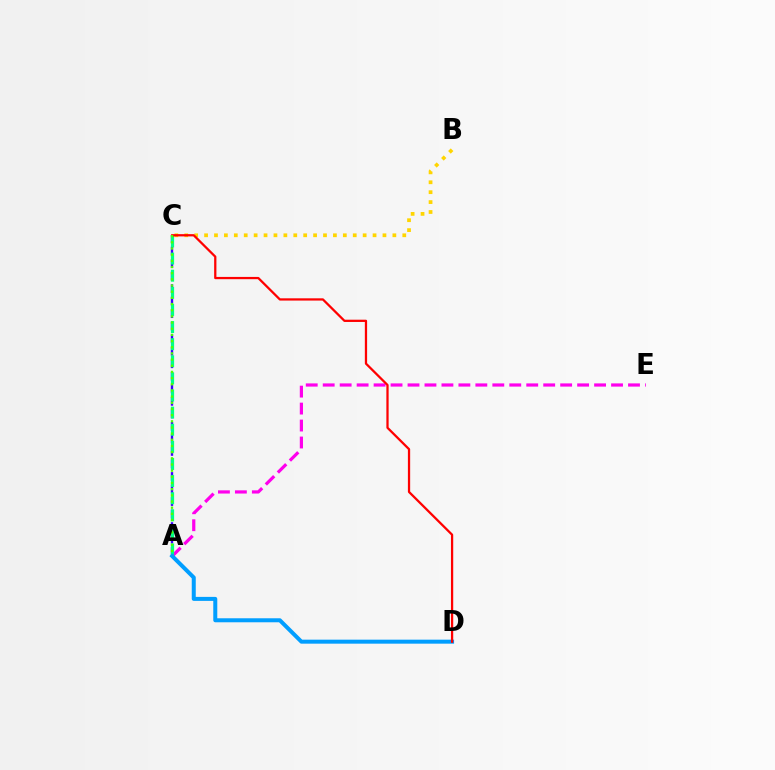{('A', 'E'): [{'color': '#ff00ed', 'line_style': 'dashed', 'thickness': 2.3}], ('A', 'C'): [{'color': '#3700ff', 'line_style': 'dashed', 'thickness': 1.7}, {'color': '#00ff86', 'line_style': 'dashed', 'thickness': 2.33}, {'color': '#4fff00', 'line_style': 'dotted', 'thickness': 1.68}], ('B', 'C'): [{'color': '#ffd500', 'line_style': 'dotted', 'thickness': 2.69}], ('A', 'D'): [{'color': '#009eff', 'line_style': 'solid', 'thickness': 2.88}], ('C', 'D'): [{'color': '#ff0000', 'line_style': 'solid', 'thickness': 1.63}]}